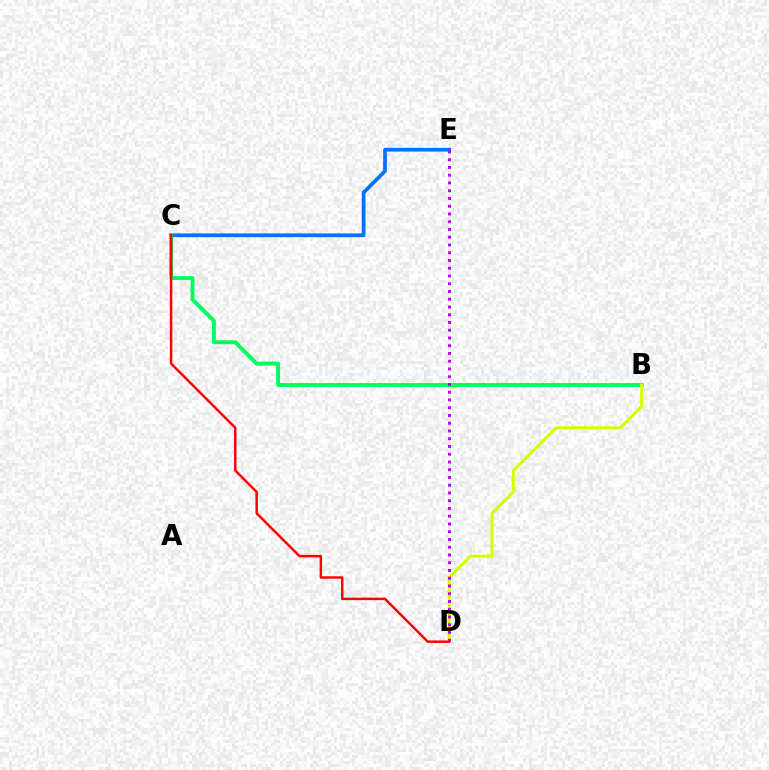{('C', 'E'): [{'color': '#0074ff', 'line_style': 'solid', 'thickness': 2.69}], ('B', 'C'): [{'color': '#00ff5c', 'line_style': 'solid', 'thickness': 2.81}], ('B', 'D'): [{'color': '#d1ff00', 'line_style': 'solid', 'thickness': 2.15}], ('D', 'E'): [{'color': '#b900ff', 'line_style': 'dotted', 'thickness': 2.11}], ('C', 'D'): [{'color': '#ff0000', 'line_style': 'solid', 'thickness': 1.77}]}